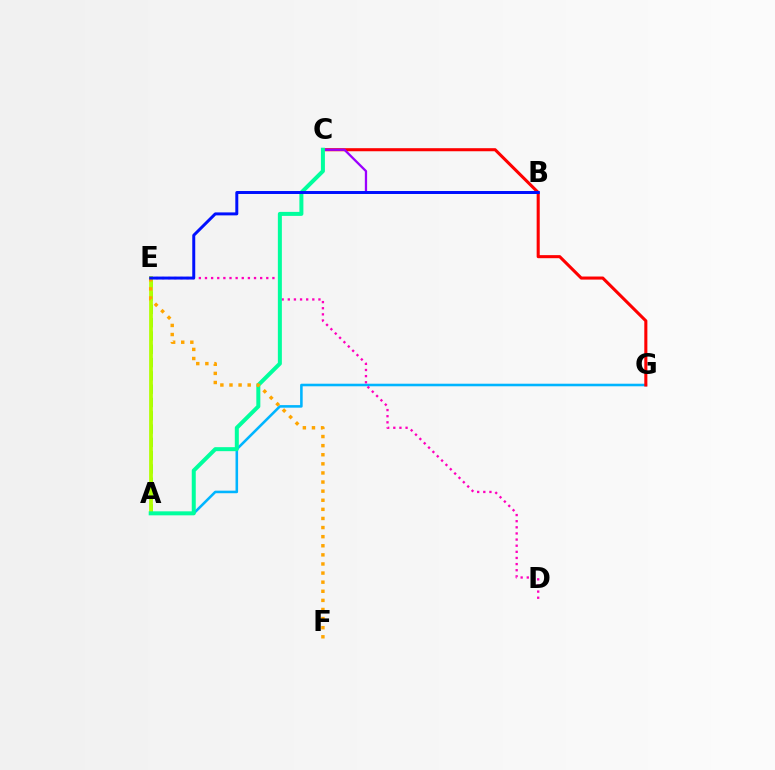{('A', 'G'): [{'color': '#00b5ff', 'line_style': 'solid', 'thickness': 1.85}], ('A', 'E'): [{'color': '#08ff00', 'line_style': 'dashed', 'thickness': 1.81}, {'color': '#b3ff00', 'line_style': 'solid', 'thickness': 2.7}], ('D', 'E'): [{'color': '#ff00bd', 'line_style': 'dotted', 'thickness': 1.67}], ('C', 'G'): [{'color': '#ff0000', 'line_style': 'solid', 'thickness': 2.21}], ('B', 'C'): [{'color': '#9b00ff', 'line_style': 'solid', 'thickness': 1.65}], ('A', 'C'): [{'color': '#00ff9d', 'line_style': 'solid', 'thickness': 2.88}], ('E', 'F'): [{'color': '#ffa500', 'line_style': 'dotted', 'thickness': 2.47}], ('B', 'E'): [{'color': '#0010ff', 'line_style': 'solid', 'thickness': 2.14}]}